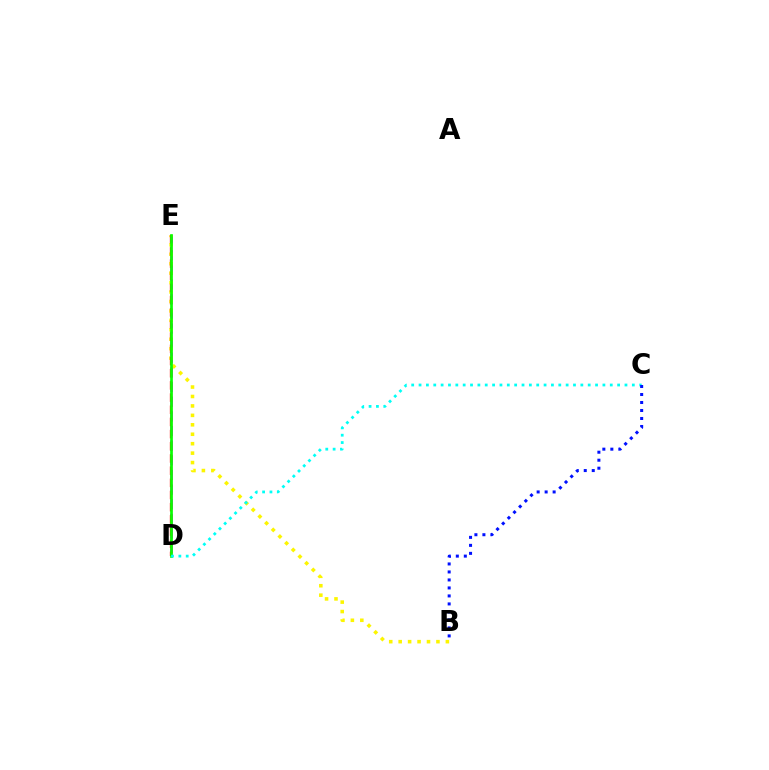{('D', 'E'): [{'color': '#ee00ff', 'line_style': 'dashed', 'thickness': 1.99}, {'color': '#ff0000', 'line_style': 'dashed', 'thickness': 1.65}, {'color': '#08ff00', 'line_style': 'solid', 'thickness': 1.95}], ('B', 'E'): [{'color': '#fcf500', 'line_style': 'dotted', 'thickness': 2.57}], ('C', 'D'): [{'color': '#00fff6', 'line_style': 'dotted', 'thickness': 2.0}], ('B', 'C'): [{'color': '#0010ff', 'line_style': 'dotted', 'thickness': 2.17}]}